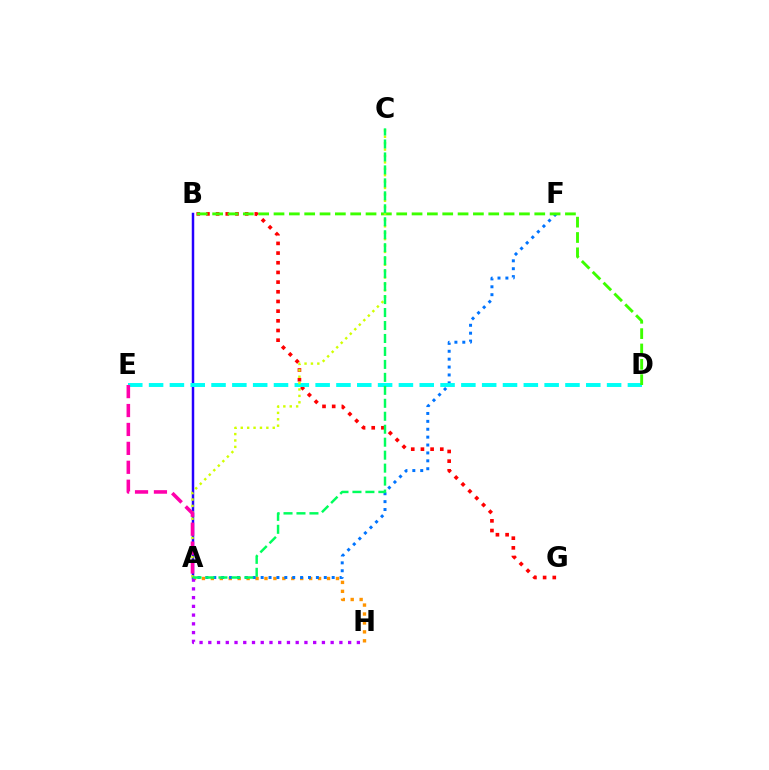{('B', 'G'): [{'color': '#ff0000', 'line_style': 'dotted', 'thickness': 2.63}], ('A', 'B'): [{'color': '#2500ff', 'line_style': 'solid', 'thickness': 1.79}], ('A', 'H'): [{'color': '#ff9400', 'line_style': 'dotted', 'thickness': 2.43}, {'color': '#b900ff', 'line_style': 'dotted', 'thickness': 2.37}], ('A', 'F'): [{'color': '#0074ff', 'line_style': 'dotted', 'thickness': 2.14}], ('D', 'E'): [{'color': '#00fff6', 'line_style': 'dashed', 'thickness': 2.83}], ('B', 'D'): [{'color': '#3dff00', 'line_style': 'dashed', 'thickness': 2.08}], ('A', 'C'): [{'color': '#d1ff00', 'line_style': 'dotted', 'thickness': 1.74}, {'color': '#00ff5c', 'line_style': 'dashed', 'thickness': 1.76}], ('A', 'E'): [{'color': '#ff00ac', 'line_style': 'dashed', 'thickness': 2.57}]}